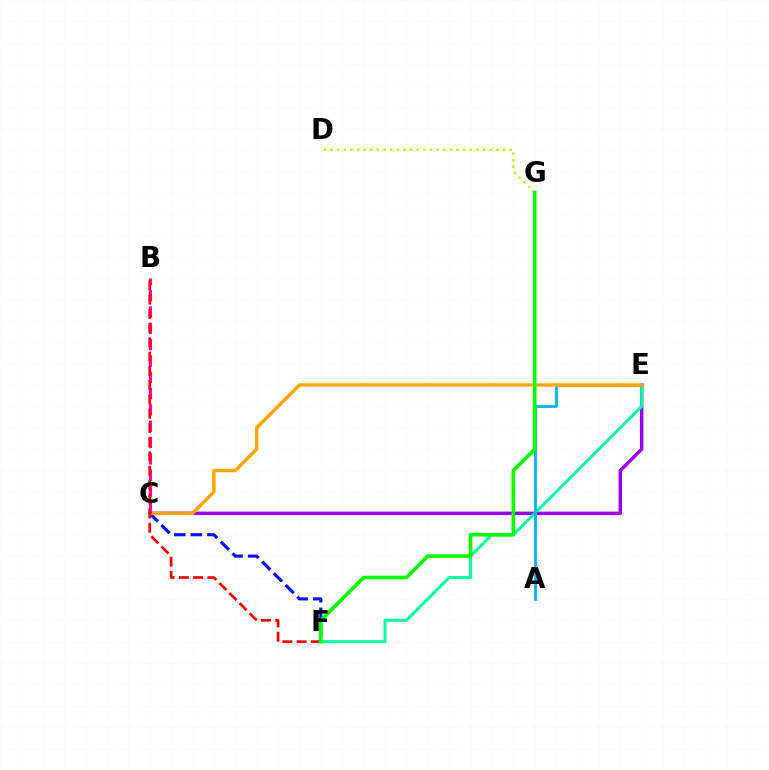{('C', 'E'): [{'color': '#9b00ff', 'line_style': 'solid', 'thickness': 2.48}, {'color': '#ffa500', 'line_style': 'solid', 'thickness': 2.44}], ('C', 'F'): [{'color': '#0010ff', 'line_style': 'dashed', 'thickness': 2.25}], ('E', 'F'): [{'color': '#00ff9d', 'line_style': 'solid', 'thickness': 2.16}], ('D', 'G'): [{'color': '#b3ff00', 'line_style': 'dotted', 'thickness': 1.8}], ('A', 'E'): [{'color': '#00b5ff', 'line_style': 'solid', 'thickness': 2.03}], ('B', 'C'): [{'color': '#ff00bd', 'line_style': 'dashed', 'thickness': 2.22}], ('B', 'F'): [{'color': '#ff0000', 'line_style': 'dashed', 'thickness': 1.94}], ('F', 'G'): [{'color': '#08ff00', 'line_style': 'solid', 'thickness': 2.62}]}